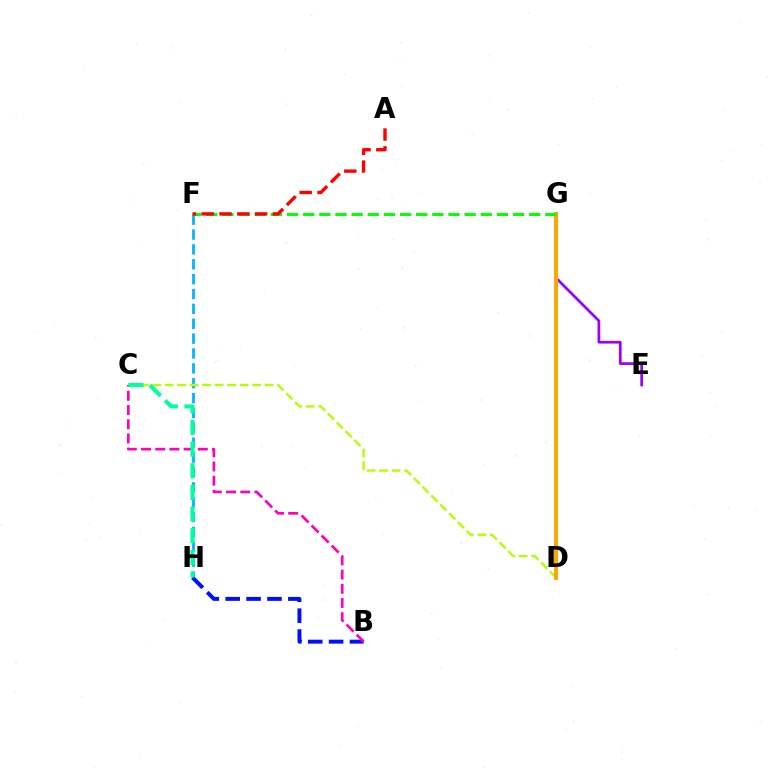{('F', 'H'): [{'color': '#00b5ff', 'line_style': 'dashed', 'thickness': 2.02}], ('B', 'H'): [{'color': '#0010ff', 'line_style': 'dashed', 'thickness': 2.84}], ('C', 'D'): [{'color': '#b3ff00', 'line_style': 'dashed', 'thickness': 1.7}], ('E', 'G'): [{'color': '#9b00ff', 'line_style': 'solid', 'thickness': 1.95}], ('B', 'C'): [{'color': '#ff00bd', 'line_style': 'dashed', 'thickness': 1.93}], ('C', 'H'): [{'color': '#00ff9d', 'line_style': 'dashed', 'thickness': 2.94}], ('D', 'G'): [{'color': '#ffa500', 'line_style': 'solid', 'thickness': 2.84}], ('F', 'G'): [{'color': '#08ff00', 'line_style': 'dashed', 'thickness': 2.19}], ('A', 'F'): [{'color': '#ff0000', 'line_style': 'dashed', 'thickness': 2.42}]}